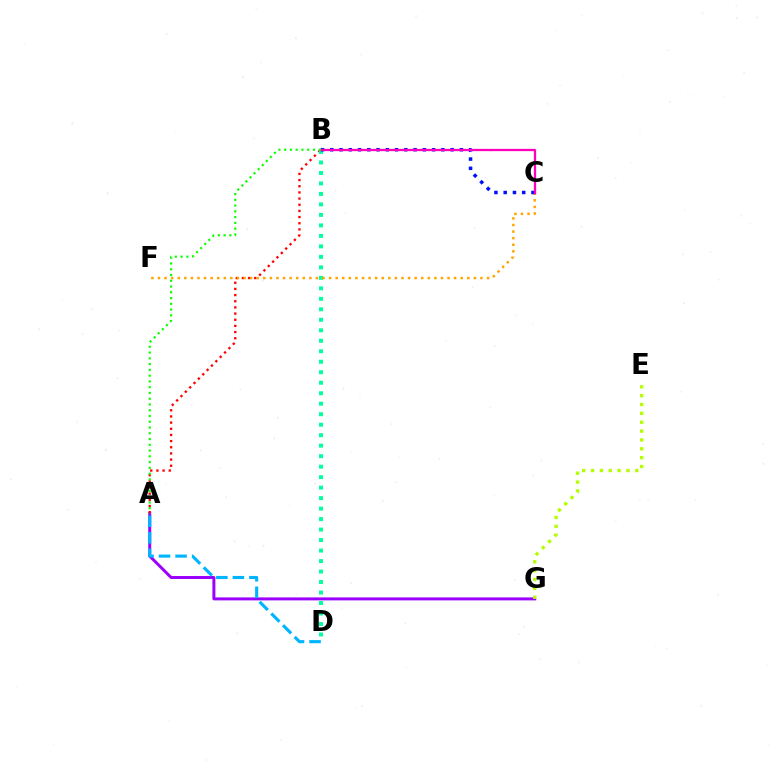{('A', 'G'): [{'color': '#9b00ff', 'line_style': 'solid', 'thickness': 2.14}], ('A', 'B'): [{'color': '#ff0000', 'line_style': 'dotted', 'thickness': 1.67}, {'color': '#08ff00', 'line_style': 'dotted', 'thickness': 1.57}], ('B', 'D'): [{'color': '#00ff9d', 'line_style': 'dotted', 'thickness': 2.85}], ('C', 'F'): [{'color': '#ffa500', 'line_style': 'dotted', 'thickness': 1.79}], ('B', 'C'): [{'color': '#0010ff', 'line_style': 'dotted', 'thickness': 2.52}, {'color': '#ff00bd', 'line_style': 'solid', 'thickness': 1.64}], ('A', 'D'): [{'color': '#00b5ff', 'line_style': 'dashed', 'thickness': 2.25}], ('E', 'G'): [{'color': '#b3ff00', 'line_style': 'dotted', 'thickness': 2.41}]}